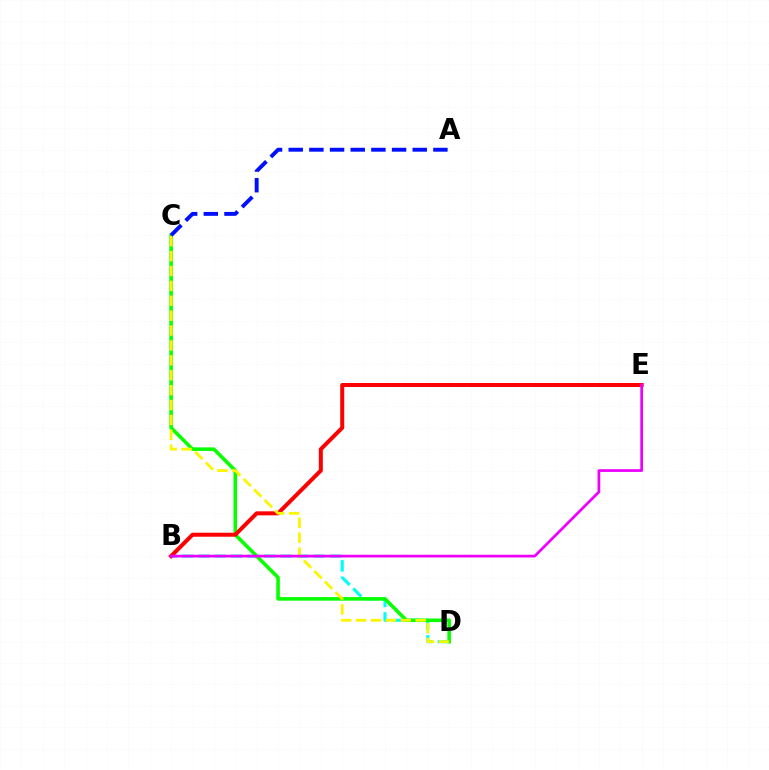{('B', 'D'): [{'color': '#00fff6', 'line_style': 'dashed', 'thickness': 2.23}], ('C', 'D'): [{'color': '#08ff00', 'line_style': 'solid', 'thickness': 2.57}, {'color': '#fcf500', 'line_style': 'dashed', 'thickness': 2.02}], ('B', 'E'): [{'color': '#ff0000', 'line_style': 'solid', 'thickness': 2.89}, {'color': '#ee00ff', 'line_style': 'solid', 'thickness': 1.97}], ('A', 'C'): [{'color': '#0010ff', 'line_style': 'dashed', 'thickness': 2.81}]}